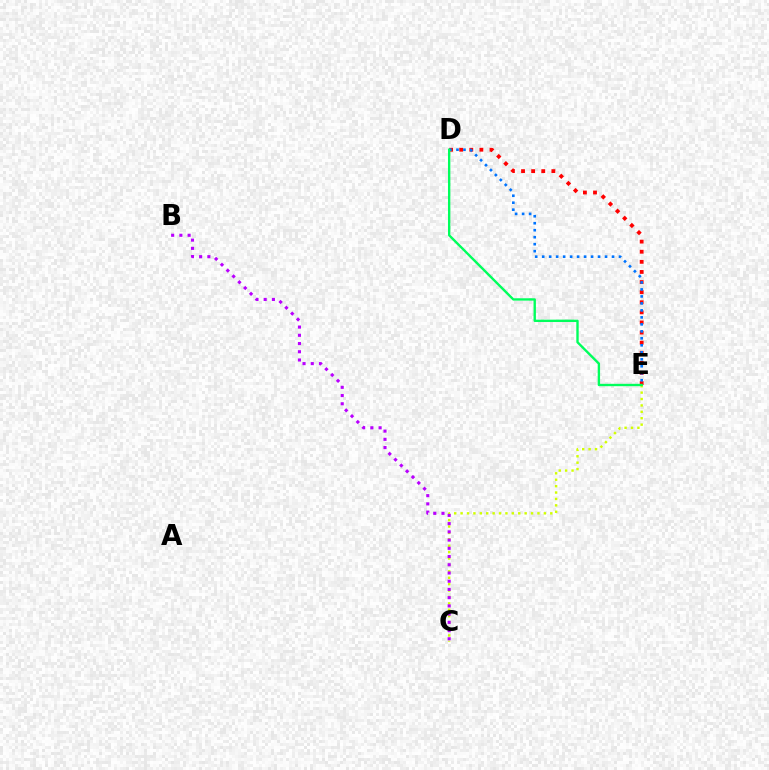{('D', 'E'): [{'color': '#ff0000', 'line_style': 'dotted', 'thickness': 2.75}, {'color': '#0074ff', 'line_style': 'dotted', 'thickness': 1.9}, {'color': '#00ff5c', 'line_style': 'solid', 'thickness': 1.71}], ('C', 'E'): [{'color': '#d1ff00', 'line_style': 'dotted', 'thickness': 1.74}], ('B', 'C'): [{'color': '#b900ff', 'line_style': 'dotted', 'thickness': 2.24}]}